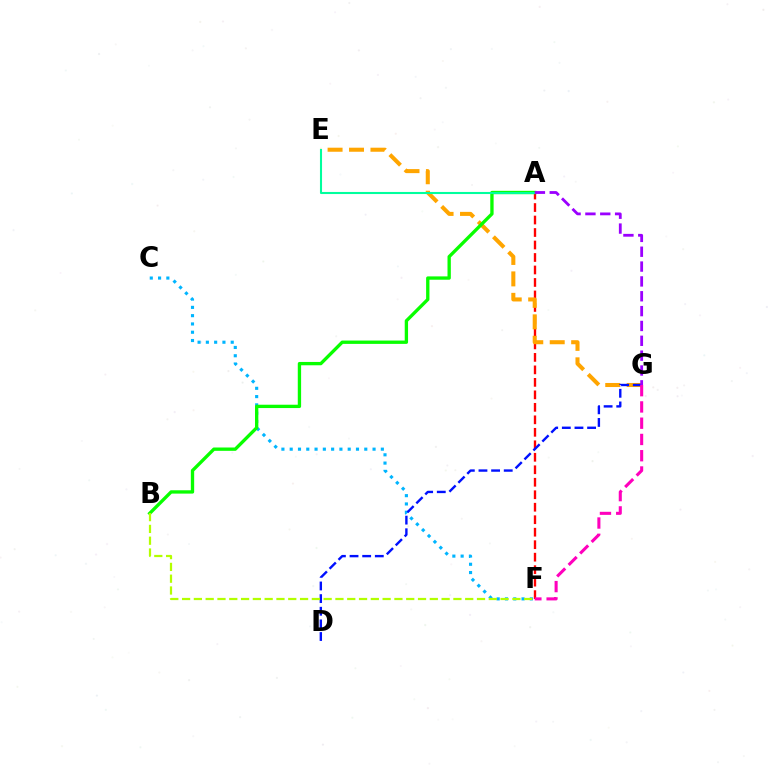{('A', 'F'): [{'color': '#ff0000', 'line_style': 'dashed', 'thickness': 1.7}], ('C', 'F'): [{'color': '#00b5ff', 'line_style': 'dotted', 'thickness': 2.25}], ('E', 'G'): [{'color': '#ffa500', 'line_style': 'dashed', 'thickness': 2.91}], ('A', 'B'): [{'color': '#08ff00', 'line_style': 'solid', 'thickness': 2.4}], ('D', 'G'): [{'color': '#0010ff', 'line_style': 'dashed', 'thickness': 1.72}], ('B', 'F'): [{'color': '#b3ff00', 'line_style': 'dashed', 'thickness': 1.6}], ('F', 'G'): [{'color': '#ff00bd', 'line_style': 'dashed', 'thickness': 2.21}], ('A', 'E'): [{'color': '#00ff9d', 'line_style': 'solid', 'thickness': 1.5}], ('A', 'G'): [{'color': '#9b00ff', 'line_style': 'dashed', 'thickness': 2.02}]}